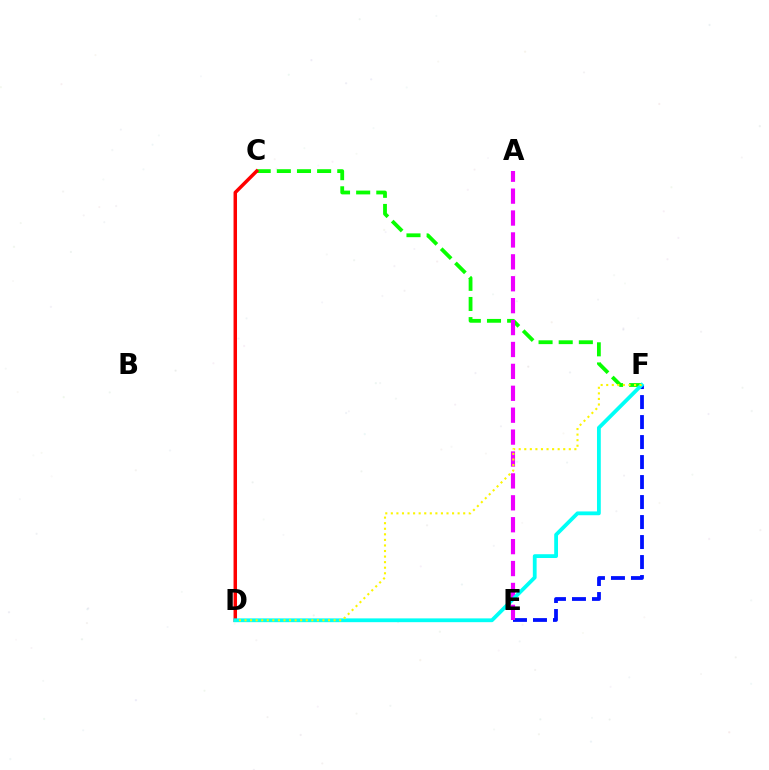{('C', 'F'): [{'color': '#08ff00', 'line_style': 'dashed', 'thickness': 2.74}], ('E', 'F'): [{'color': '#0010ff', 'line_style': 'dashed', 'thickness': 2.72}], ('C', 'D'): [{'color': '#ff0000', 'line_style': 'solid', 'thickness': 2.5}], ('A', 'E'): [{'color': '#ee00ff', 'line_style': 'dashed', 'thickness': 2.98}], ('D', 'F'): [{'color': '#00fff6', 'line_style': 'solid', 'thickness': 2.73}, {'color': '#fcf500', 'line_style': 'dotted', 'thickness': 1.51}]}